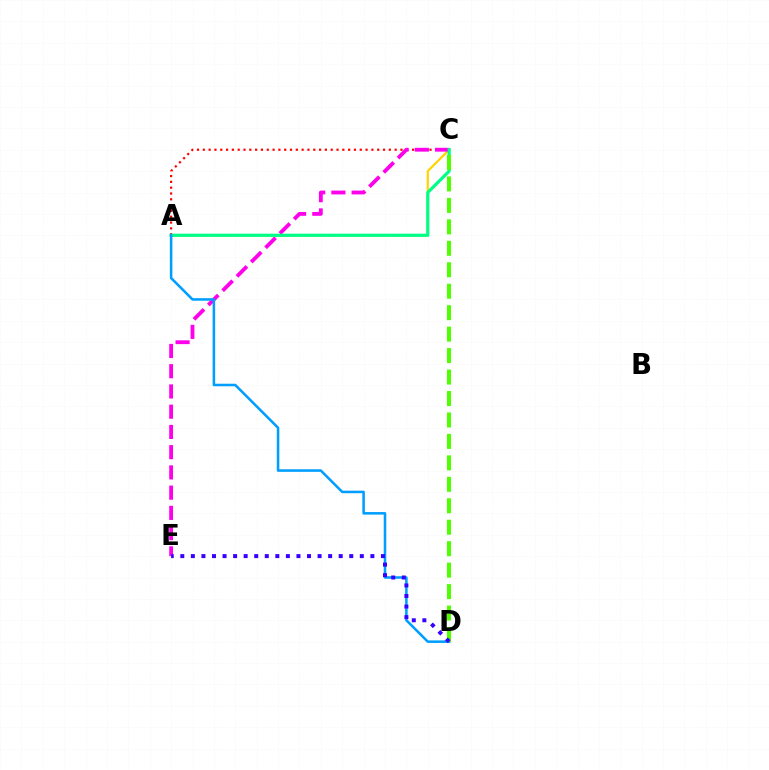{('A', 'C'): [{'color': '#ffd500', 'line_style': 'solid', 'thickness': 1.59}, {'color': '#ff0000', 'line_style': 'dotted', 'thickness': 1.58}, {'color': '#00ff86', 'line_style': 'solid', 'thickness': 2.3}], ('C', 'E'): [{'color': '#ff00ed', 'line_style': 'dashed', 'thickness': 2.75}], ('A', 'D'): [{'color': '#009eff', 'line_style': 'solid', 'thickness': 1.84}], ('C', 'D'): [{'color': '#4fff00', 'line_style': 'dashed', 'thickness': 2.91}], ('D', 'E'): [{'color': '#3700ff', 'line_style': 'dotted', 'thickness': 2.87}]}